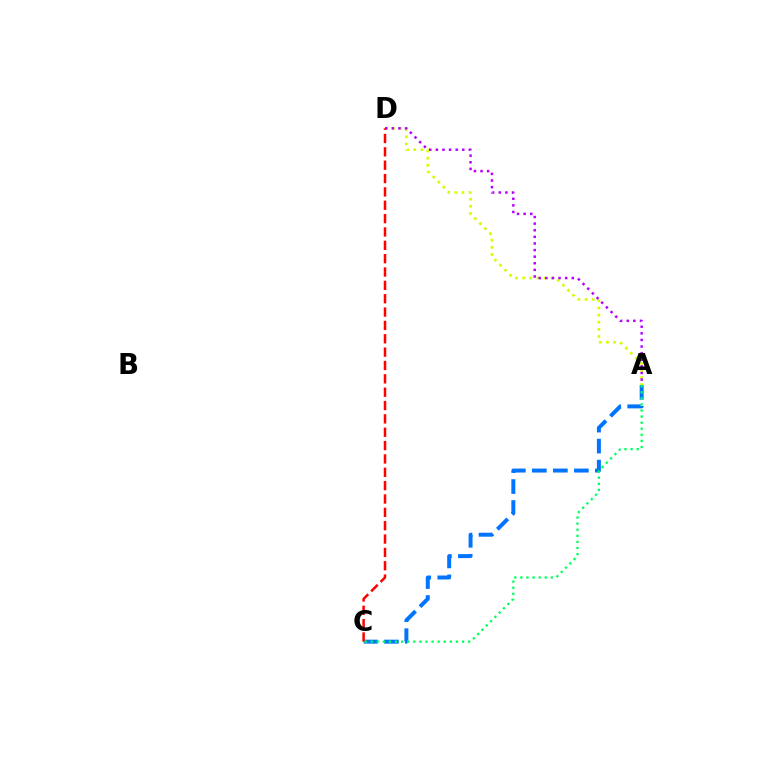{('A', 'D'): [{'color': '#d1ff00', 'line_style': 'dotted', 'thickness': 1.94}, {'color': '#b900ff', 'line_style': 'dotted', 'thickness': 1.8}], ('A', 'C'): [{'color': '#0074ff', 'line_style': 'dashed', 'thickness': 2.85}, {'color': '#00ff5c', 'line_style': 'dotted', 'thickness': 1.65}], ('C', 'D'): [{'color': '#ff0000', 'line_style': 'dashed', 'thickness': 1.81}]}